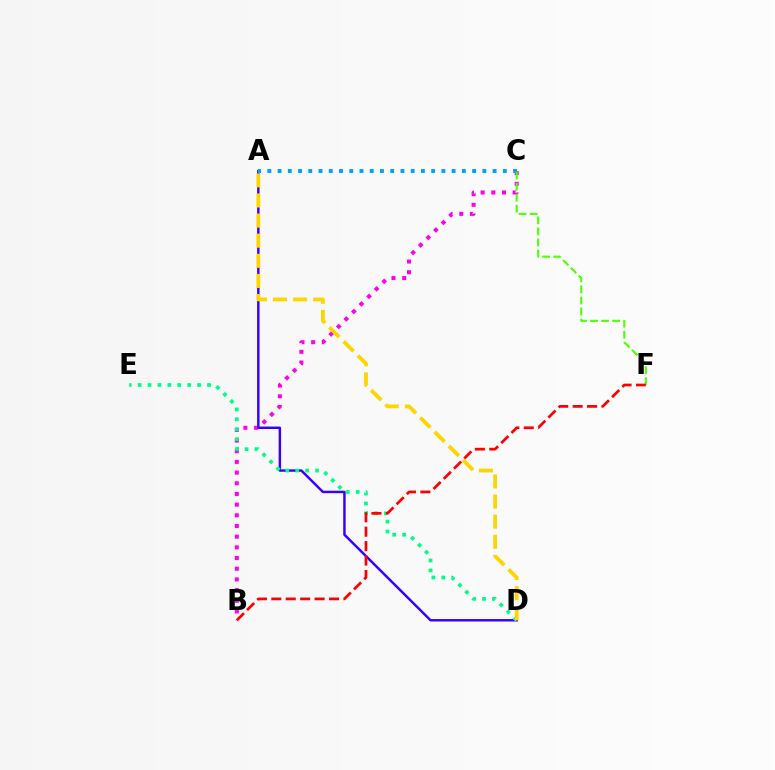{('B', 'C'): [{'color': '#ff00ed', 'line_style': 'dotted', 'thickness': 2.9}], ('A', 'D'): [{'color': '#3700ff', 'line_style': 'solid', 'thickness': 1.77}, {'color': '#ffd500', 'line_style': 'dashed', 'thickness': 2.73}], ('D', 'E'): [{'color': '#00ff86', 'line_style': 'dotted', 'thickness': 2.69}], ('A', 'C'): [{'color': '#009eff', 'line_style': 'dotted', 'thickness': 2.78}], ('C', 'F'): [{'color': '#4fff00', 'line_style': 'dashed', 'thickness': 1.5}], ('B', 'F'): [{'color': '#ff0000', 'line_style': 'dashed', 'thickness': 1.96}]}